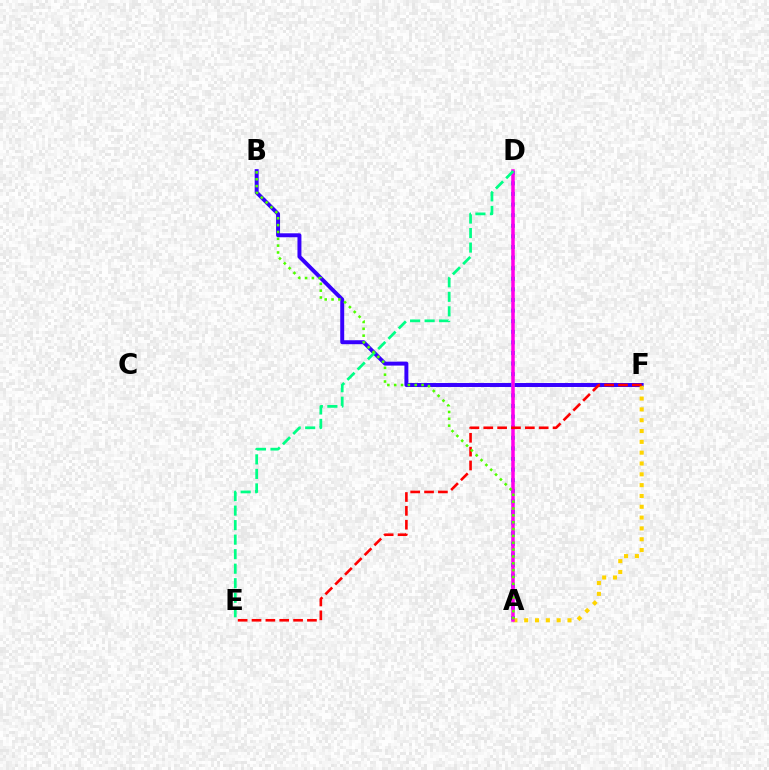{('B', 'F'): [{'color': '#3700ff', 'line_style': 'solid', 'thickness': 2.85}], ('A', 'D'): [{'color': '#009eff', 'line_style': 'dotted', 'thickness': 2.88}, {'color': '#ff00ed', 'line_style': 'solid', 'thickness': 2.53}], ('A', 'F'): [{'color': '#ffd500', 'line_style': 'dotted', 'thickness': 2.94}], ('E', 'F'): [{'color': '#ff0000', 'line_style': 'dashed', 'thickness': 1.88}], ('D', 'E'): [{'color': '#00ff86', 'line_style': 'dashed', 'thickness': 1.97}], ('A', 'B'): [{'color': '#4fff00', 'line_style': 'dotted', 'thickness': 1.86}]}